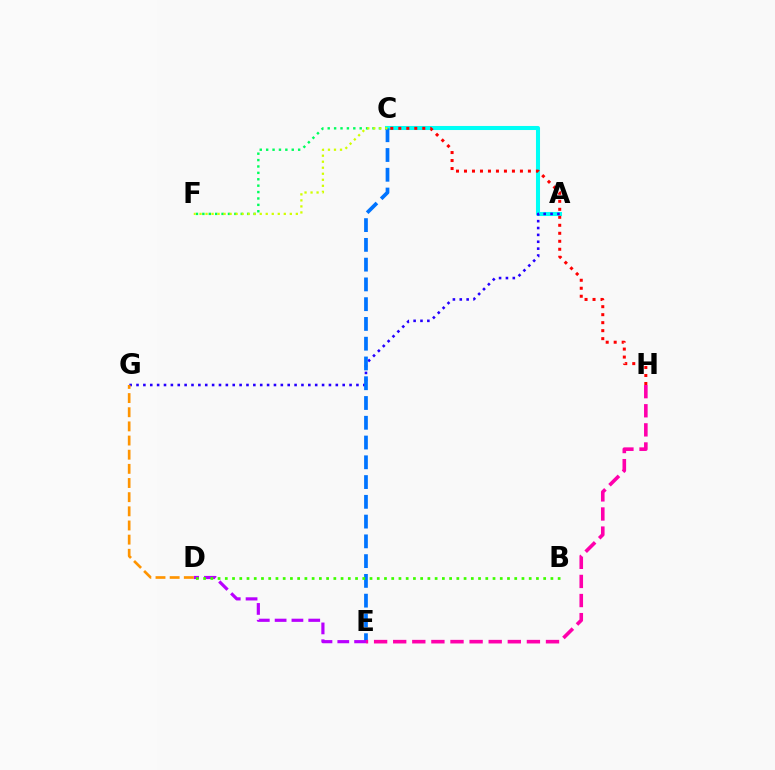{('A', 'C'): [{'color': '#00fff6', 'line_style': 'solid', 'thickness': 2.92}], ('A', 'G'): [{'color': '#2500ff', 'line_style': 'dotted', 'thickness': 1.87}], ('C', 'F'): [{'color': '#00ff5c', 'line_style': 'dotted', 'thickness': 1.74}, {'color': '#d1ff00', 'line_style': 'dotted', 'thickness': 1.64}], ('C', 'E'): [{'color': '#0074ff', 'line_style': 'dashed', 'thickness': 2.69}], ('D', 'E'): [{'color': '#b900ff', 'line_style': 'dashed', 'thickness': 2.28}], ('C', 'H'): [{'color': '#ff0000', 'line_style': 'dotted', 'thickness': 2.17}], ('B', 'D'): [{'color': '#3dff00', 'line_style': 'dotted', 'thickness': 1.97}], ('D', 'G'): [{'color': '#ff9400', 'line_style': 'dashed', 'thickness': 1.92}], ('E', 'H'): [{'color': '#ff00ac', 'line_style': 'dashed', 'thickness': 2.59}]}